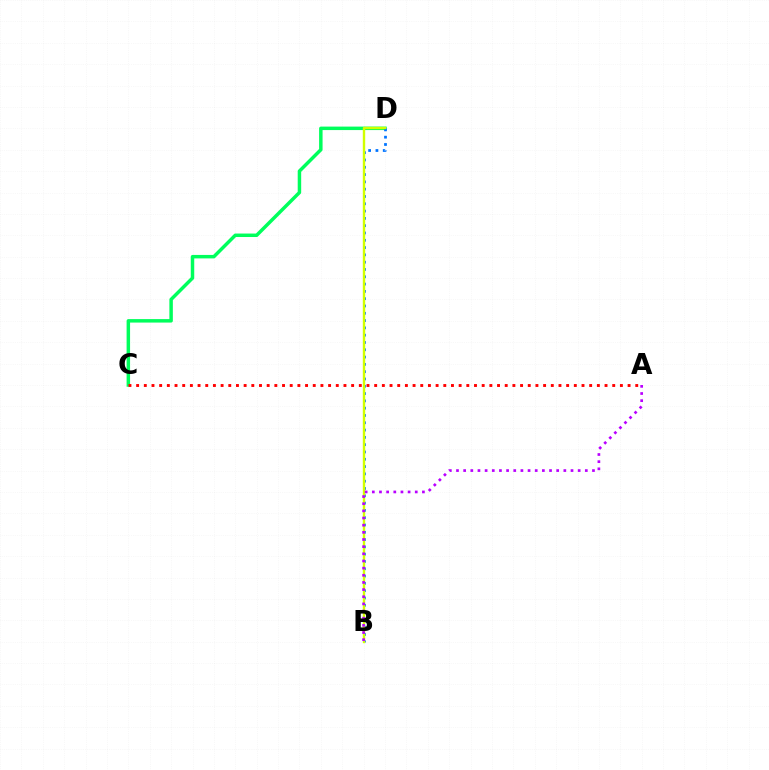{('C', 'D'): [{'color': '#00ff5c', 'line_style': 'solid', 'thickness': 2.5}], ('B', 'D'): [{'color': '#0074ff', 'line_style': 'dotted', 'thickness': 1.98}, {'color': '#d1ff00', 'line_style': 'solid', 'thickness': 1.73}], ('A', 'C'): [{'color': '#ff0000', 'line_style': 'dotted', 'thickness': 2.09}], ('A', 'B'): [{'color': '#b900ff', 'line_style': 'dotted', 'thickness': 1.94}]}